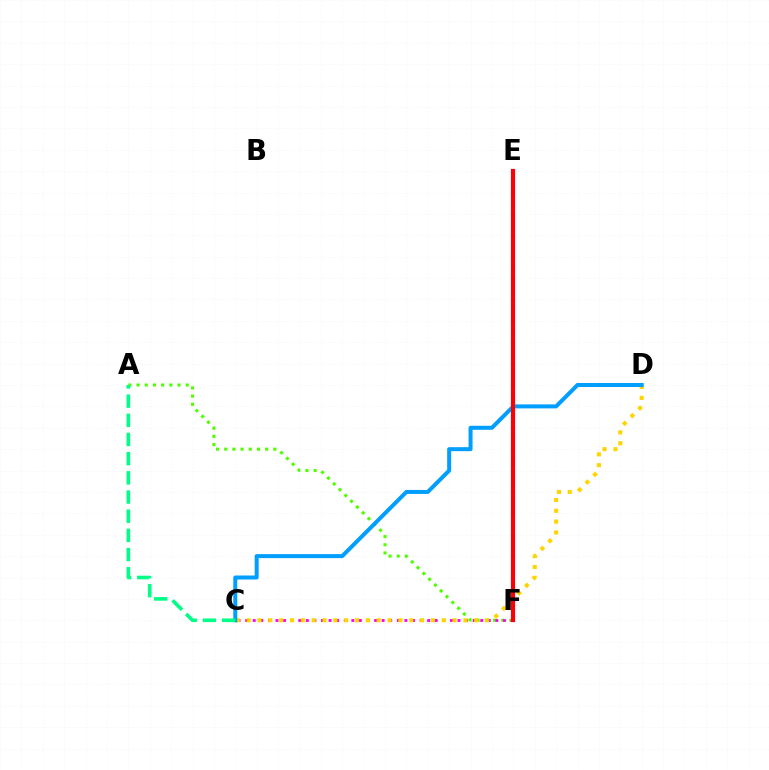{('A', 'F'): [{'color': '#4fff00', 'line_style': 'dotted', 'thickness': 2.23}], ('E', 'F'): [{'color': '#3700ff', 'line_style': 'solid', 'thickness': 2.97}, {'color': '#ff0000', 'line_style': 'solid', 'thickness': 2.91}], ('C', 'F'): [{'color': '#ff00ed', 'line_style': 'dotted', 'thickness': 2.06}], ('C', 'D'): [{'color': '#ffd500', 'line_style': 'dotted', 'thickness': 2.94}, {'color': '#009eff', 'line_style': 'solid', 'thickness': 2.87}], ('A', 'C'): [{'color': '#00ff86', 'line_style': 'dashed', 'thickness': 2.61}]}